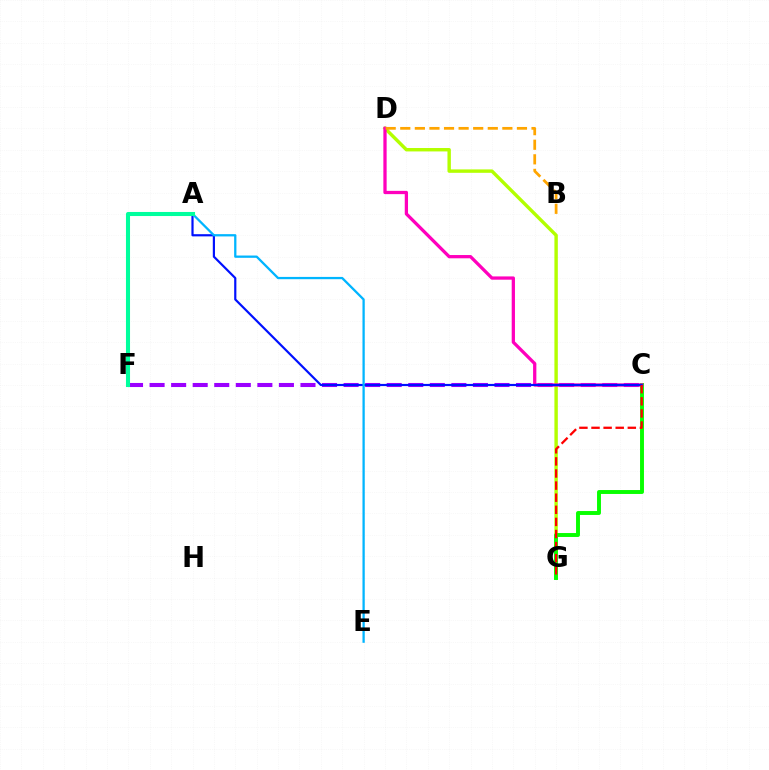{('D', 'G'): [{'color': '#b3ff00', 'line_style': 'solid', 'thickness': 2.46}], ('C', 'F'): [{'color': '#9b00ff', 'line_style': 'dashed', 'thickness': 2.93}], ('C', 'G'): [{'color': '#08ff00', 'line_style': 'solid', 'thickness': 2.83}, {'color': '#ff0000', 'line_style': 'dashed', 'thickness': 1.64}], ('C', 'D'): [{'color': '#ff00bd', 'line_style': 'solid', 'thickness': 2.36}], ('A', 'C'): [{'color': '#0010ff', 'line_style': 'solid', 'thickness': 1.57}], ('A', 'E'): [{'color': '#00b5ff', 'line_style': 'solid', 'thickness': 1.64}], ('A', 'F'): [{'color': '#00ff9d', 'line_style': 'solid', 'thickness': 2.93}], ('B', 'D'): [{'color': '#ffa500', 'line_style': 'dashed', 'thickness': 1.98}]}